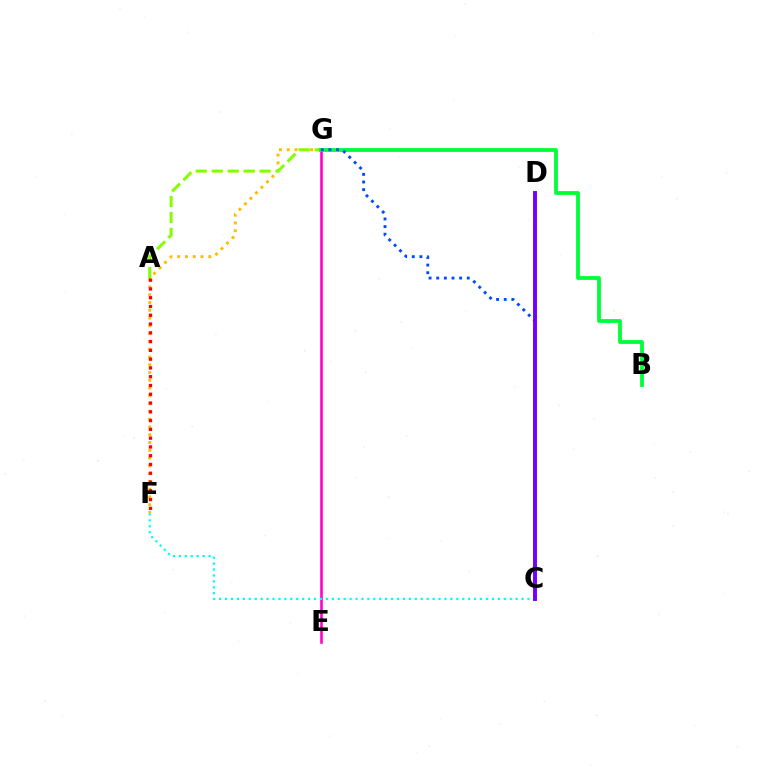{('E', 'G'): [{'color': '#ff00cf', 'line_style': 'solid', 'thickness': 1.88}], ('F', 'G'): [{'color': '#ffbd00', 'line_style': 'dotted', 'thickness': 2.11}], ('C', 'F'): [{'color': '#00fff6', 'line_style': 'dotted', 'thickness': 1.61}], ('A', 'G'): [{'color': '#84ff00', 'line_style': 'dashed', 'thickness': 2.17}], ('B', 'G'): [{'color': '#00ff39', 'line_style': 'solid', 'thickness': 2.74}], ('A', 'F'): [{'color': '#ff0000', 'line_style': 'dotted', 'thickness': 2.38}], ('C', 'G'): [{'color': '#004bff', 'line_style': 'dotted', 'thickness': 2.07}], ('C', 'D'): [{'color': '#7200ff', 'line_style': 'solid', 'thickness': 2.81}]}